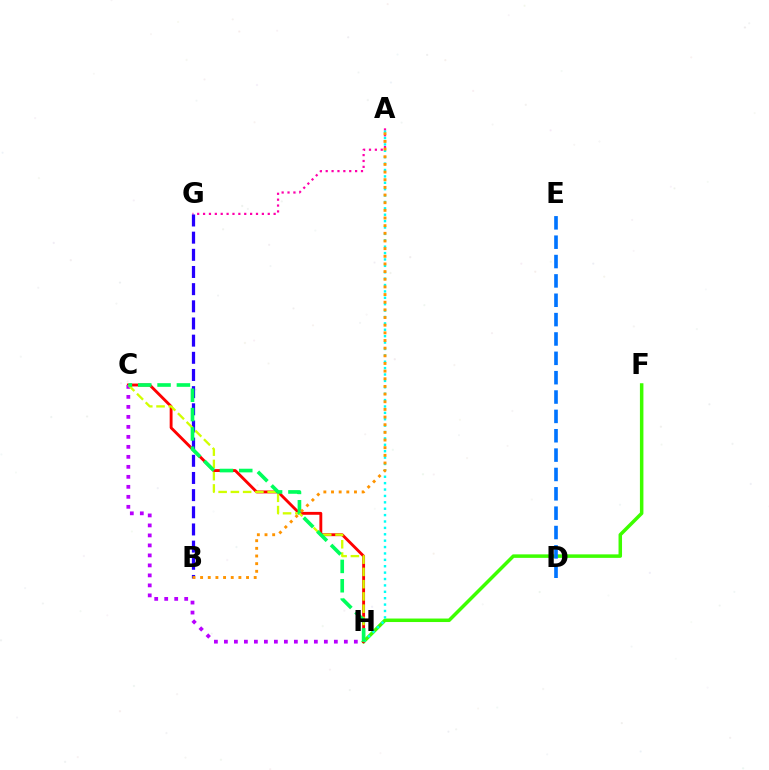{('F', 'H'): [{'color': '#3dff00', 'line_style': 'solid', 'thickness': 2.52}], ('C', 'H'): [{'color': '#ff0000', 'line_style': 'solid', 'thickness': 2.07}, {'color': '#b900ff', 'line_style': 'dotted', 'thickness': 2.72}, {'color': '#d1ff00', 'line_style': 'dashed', 'thickness': 1.67}, {'color': '#00ff5c', 'line_style': 'dashed', 'thickness': 2.63}], ('A', 'G'): [{'color': '#ff00ac', 'line_style': 'dotted', 'thickness': 1.6}], ('D', 'E'): [{'color': '#0074ff', 'line_style': 'dashed', 'thickness': 2.63}], ('A', 'H'): [{'color': '#00fff6', 'line_style': 'dotted', 'thickness': 1.74}], ('B', 'G'): [{'color': '#2500ff', 'line_style': 'dashed', 'thickness': 2.33}], ('A', 'B'): [{'color': '#ff9400', 'line_style': 'dotted', 'thickness': 2.08}]}